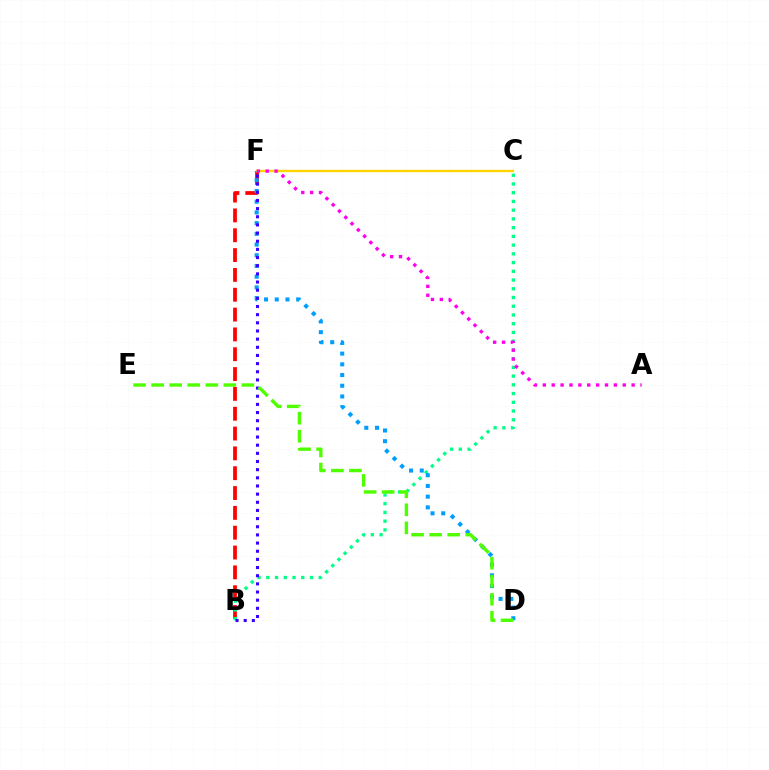{('B', 'F'): [{'color': '#ff0000', 'line_style': 'dashed', 'thickness': 2.69}, {'color': '#3700ff', 'line_style': 'dotted', 'thickness': 2.22}], ('B', 'C'): [{'color': '#00ff86', 'line_style': 'dotted', 'thickness': 2.37}], ('C', 'F'): [{'color': '#ffd500', 'line_style': 'solid', 'thickness': 1.71}], ('A', 'F'): [{'color': '#ff00ed', 'line_style': 'dotted', 'thickness': 2.41}], ('D', 'F'): [{'color': '#009eff', 'line_style': 'dotted', 'thickness': 2.91}], ('D', 'E'): [{'color': '#4fff00', 'line_style': 'dashed', 'thickness': 2.45}]}